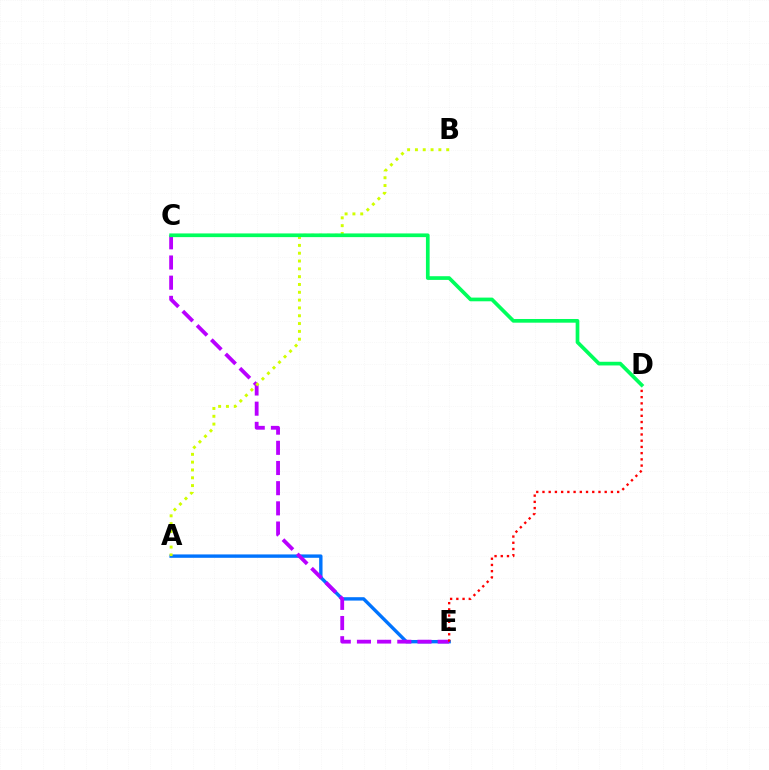{('A', 'E'): [{'color': '#0074ff', 'line_style': 'solid', 'thickness': 2.43}], ('C', 'E'): [{'color': '#b900ff', 'line_style': 'dashed', 'thickness': 2.74}], ('A', 'B'): [{'color': '#d1ff00', 'line_style': 'dotted', 'thickness': 2.12}], ('D', 'E'): [{'color': '#ff0000', 'line_style': 'dotted', 'thickness': 1.69}], ('C', 'D'): [{'color': '#00ff5c', 'line_style': 'solid', 'thickness': 2.66}]}